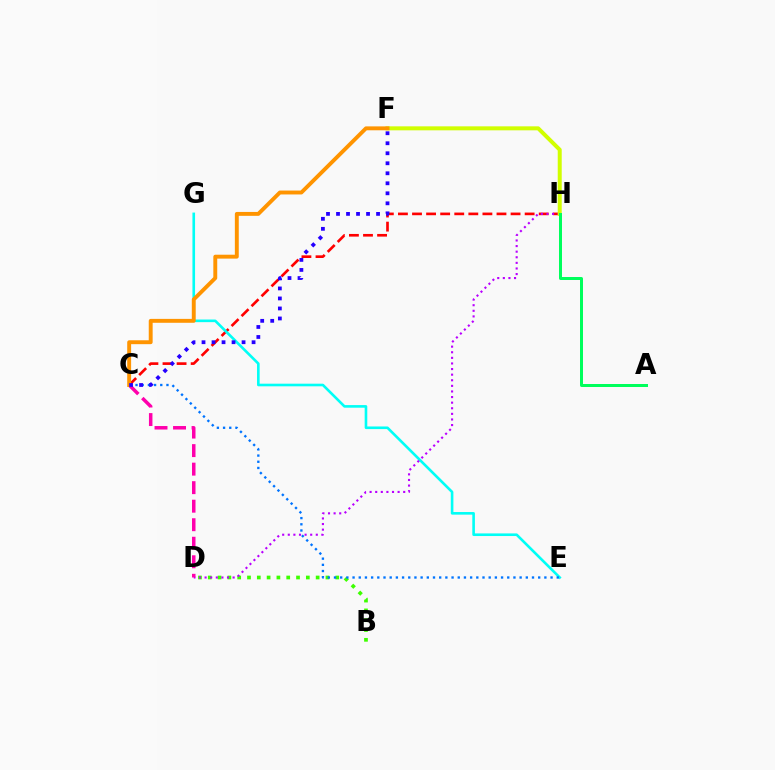{('C', 'H'): [{'color': '#ff0000', 'line_style': 'dashed', 'thickness': 1.91}], ('B', 'D'): [{'color': '#3dff00', 'line_style': 'dotted', 'thickness': 2.66}], ('E', 'G'): [{'color': '#00fff6', 'line_style': 'solid', 'thickness': 1.88}], ('D', 'H'): [{'color': '#b900ff', 'line_style': 'dotted', 'thickness': 1.52}], ('C', 'E'): [{'color': '#0074ff', 'line_style': 'dotted', 'thickness': 1.68}], ('F', 'H'): [{'color': '#d1ff00', 'line_style': 'solid', 'thickness': 2.87}], ('A', 'H'): [{'color': '#00ff5c', 'line_style': 'solid', 'thickness': 2.15}], ('C', 'D'): [{'color': '#ff00ac', 'line_style': 'dashed', 'thickness': 2.52}], ('C', 'F'): [{'color': '#ff9400', 'line_style': 'solid', 'thickness': 2.81}, {'color': '#2500ff', 'line_style': 'dotted', 'thickness': 2.72}]}